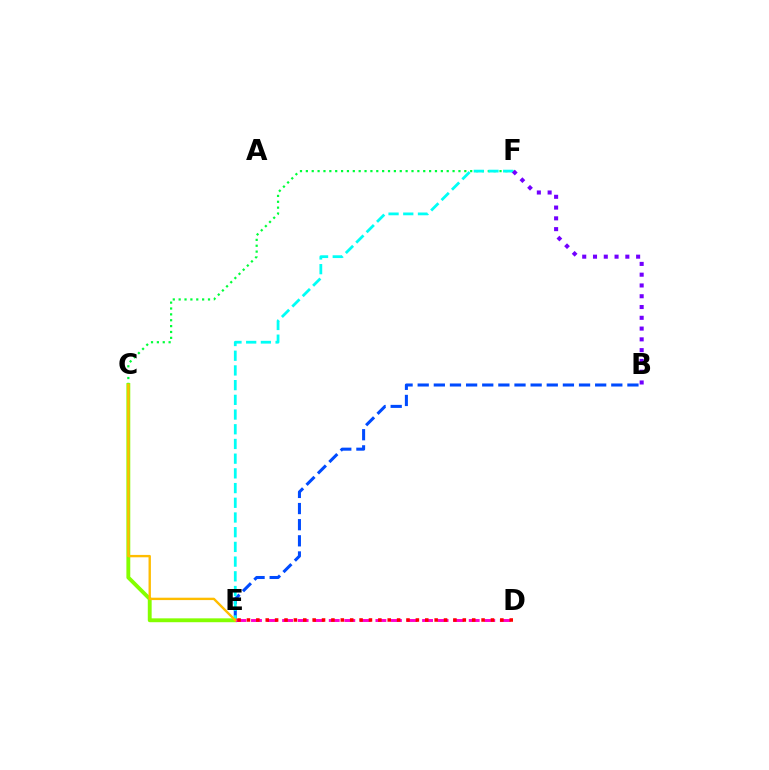{('B', 'E'): [{'color': '#004bff', 'line_style': 'dashed', 'thickness': 2.19}], ('C', 'F'): [{'color': '#00ff39', 'line_style': 'dotted', 'thickness': 1.59}], ('E', 'F'): [{'color': '#00fff6', 'line_style': 'dashed', 'thickness': 2.0}], ('C', 'E'): [{'color': '#84ff00', 'line_style': 'solid', 'thickness': 2.78}, {'color': '#ffbd00', 'line_style': 'solid', 'thickness': 1.72}], ('D', 'E'): [{'color': '#ff00cf', 'line_style': 'dashed', 'thickness': 2.11}, {'color': '#ff0000', 'line_style': 'dotted', 'thickness': 2.55}], ('B', 'F'): [{'color': '#7200ff', 'line_style': 'dotted', 'thickness': 2.93}]}